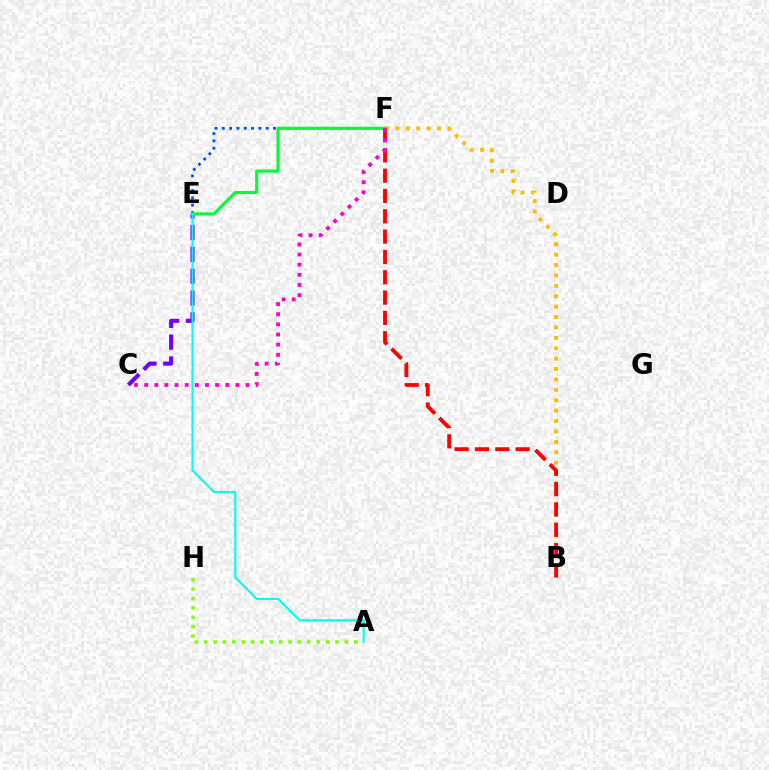{('C', 'E'): [{'color': '#7200ff', 'line_style': 'dashed', 'thickness': 2.97}], ('E', 'F'): [{'color': '#004bff', 'line_style': 'dotted', 'thickness': 1.99}, {'color': '#00ff39', 'line_style': 'solid', 'thickness': 2.26}], ('B', 'F'): [{'color': '#ffbd00', 'line_style': 'dotted', 'thickness': 2.83}, {'color': '#ff0000', 'line_style': 'dashed', 'thickness': 2.76}], ('A', 'H'): [{'color': '#84ff00', 'line_style': 'dotted', 'thickness': 2.55}], ('C', 'F'): [{'color': '#ff00cf', 'line_style': 'dotted', 'thickness': 2.75}], ('A', 'E'): [{'color': '#00fff6', 'line_style': 'solid', 'thickness': 1.54}]}